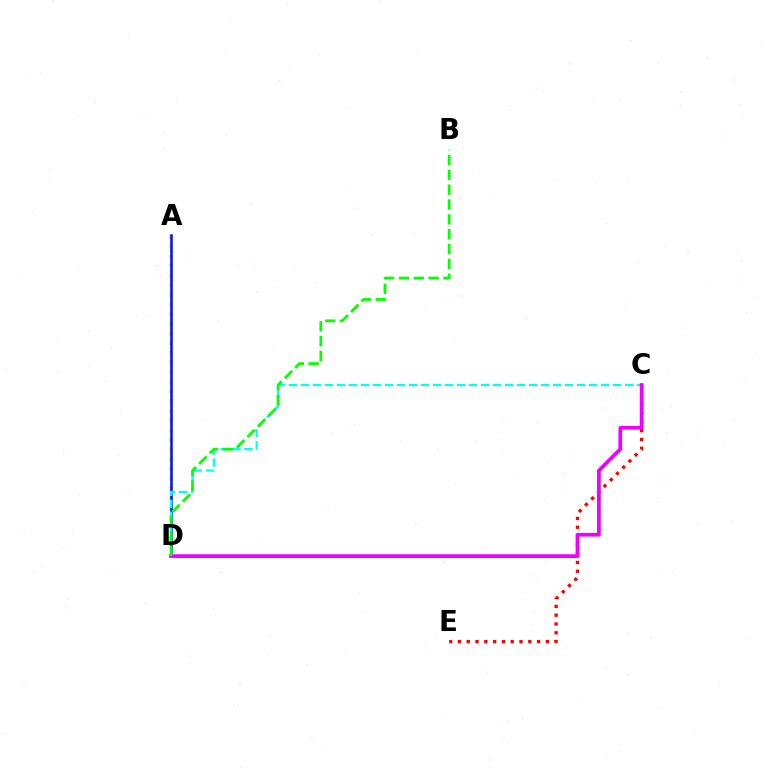{('A', 'D'): [{'color': '#fcf500', 'line_style': 'dotted', 'thickness': 2.63}, {'color': '#0010ff', 'line_style': 'solid', 'thickness': 1.82}], ('C', 'E'): [{'color': '#ff0000', 'line_style': 'dotted', 'thickness': 2.39}], ('C', 'D'): [{'color': '#00fff6', 'line_style': 'dashed', 'thickness': 1.63}, {'color': '#ee00ff', 'line_style': 'solid', 'thickness': 2.69}], ('B', 'D'): [{'color': '#08ff00', 'line_style': 'dashed', 'thickness': 2.02}]}